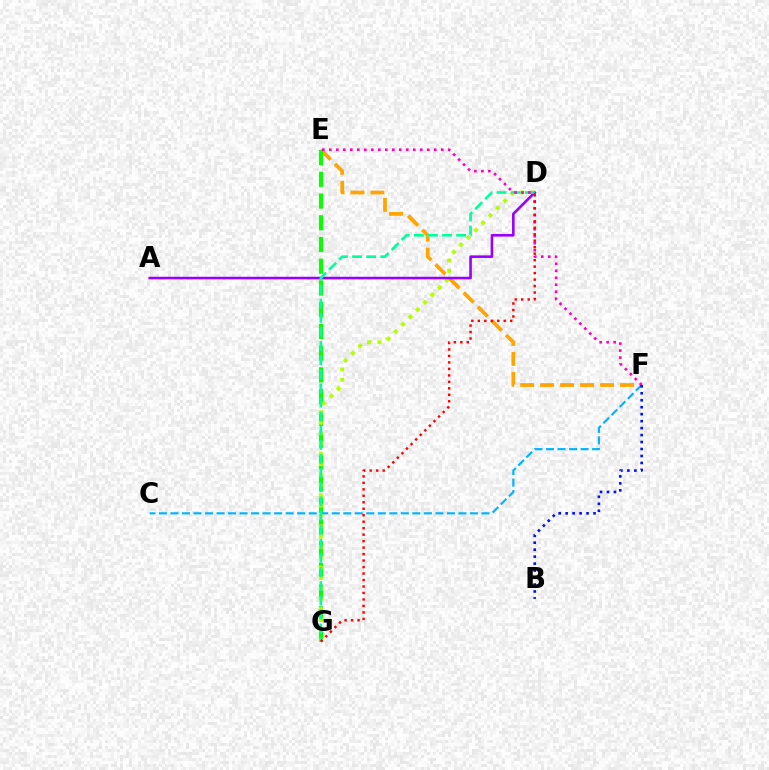{('E', 'F'): [{'color': '#ffa500', 'line_style': 'dashed', 'thickness': 2.71}, {'color': '#ff00bd', 'line_style': 'dotted', 'thickness': 1.9}], ('E', 'G'): [{'color': '#08ff00', 'line_style': 'dashed', 'thickness': 2.95}], ('C', 'F'): [{'color': '#00b5ff', 'line_style': 'dashed', 'thickness': 1.56}], ('D', 'G'): [{'color': '#b3ff00', 'line_style': 'dotted', 'thickness': 2.81}, {'color': '#00ff9d', 'line_style': 'dashed', 'thickness': 1.92}, {'color': '#ff0000', 'line_style': 'dotted', 'thickness': 1.76}], ('A', 'D'): [{'color': '#9b00ff', 'line_style': 'solid', 'thickness': 1.88}], ('B', 'F'): [{'color': '#0010ff', 'line_style': 'dotted', 'thickness': 1.89}]}